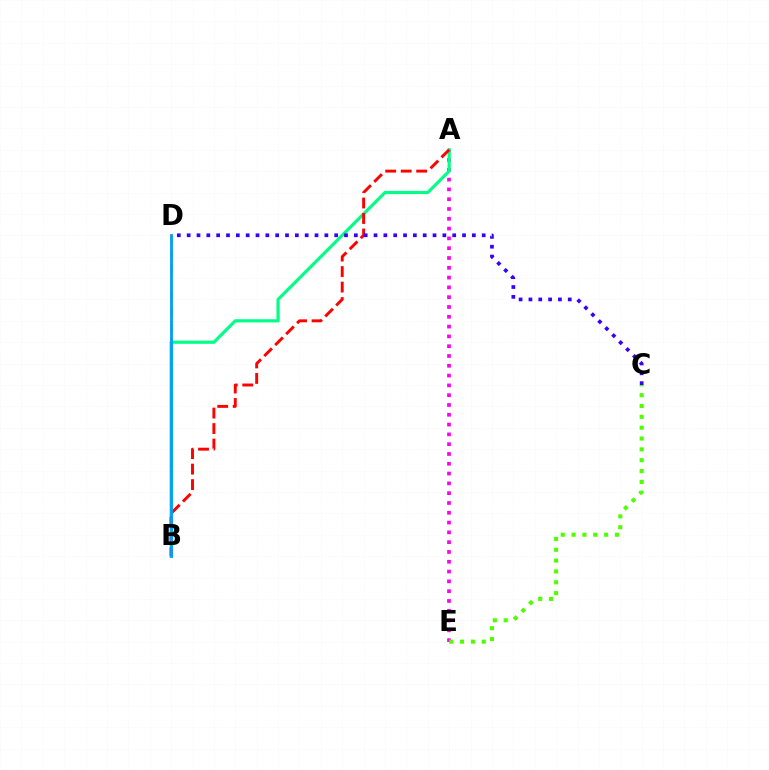{('A', 'E'): [{'color': '#ff00ed', 'line_style': 'dotted', 'thickness': 2.66}], ('B', 'D'): [{'color': '#ffd500', 'line_style': 'dashed', 'thickness': 1.92}, {'color': '#009eff', 'line_style': 'solid', 'thickness': 2.02}], ('C', 'E'): [{'color': '#4fff00', 'line_style': 'dotted', 'thickness': 2.94}], ('A', 'B'): [{'color': '#00ff86', 'line_style': 'solid', 'thickness': 2.28}, {'color': '#ff0000', 'line_style': 'dashed', 'thickness': 2.1}], ('C', 'D'): [{'color': '#3700ff', 'line_style': 'dotted', 'thickness': 2.67}]}